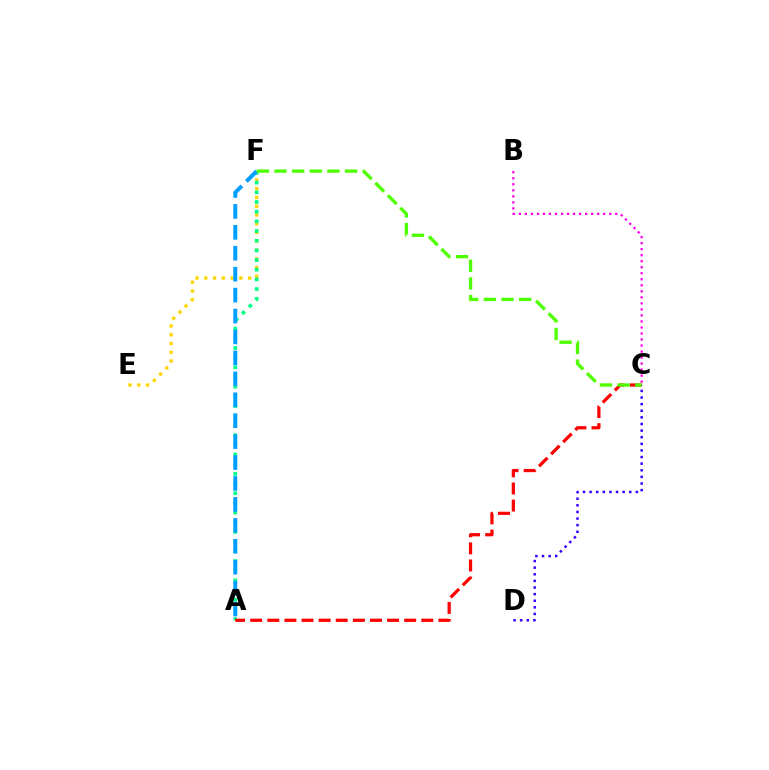{('C', 'D'): [{'color': '#3700ff', 'line_style': 'dotted', 'thickness': 1.8}], ('B', 'C'): [{'color': '#ff00ed', 'line_style': 'dotted', 'thickness': 1.64}], ('E', 'F'): [{'color': '#ffd500', 'line_style': 'dotted', 'thickness': 2.38}], ('A', 'F'): [{'color': '#00ff86', 'line_style': 'dotted', 'thickness': 2.63}, {'color': '#009eff', 'line_style': 'dashed', 'thickness': 2.84}], ('A', 'C'): [{'color': '#ff0000', 'line_style': 'dashed', 'thickness': 2.32}], ('C', 'F'): [{'color': '#4fff00', 'line_style': 'dashed', 'thickness': 2.4}]}